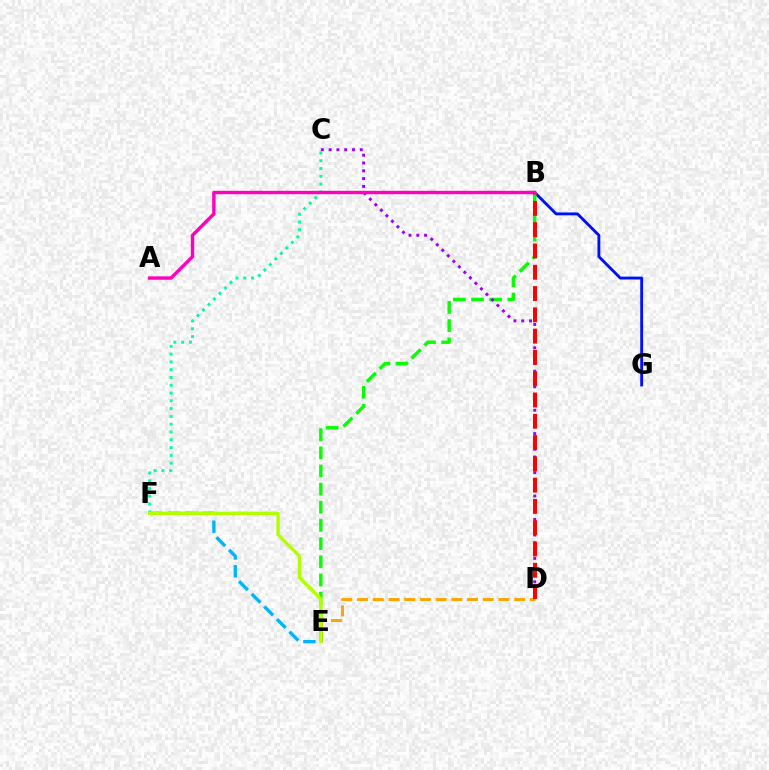{('D', 'E'): [{'color': '#ffa500', 'line_style': 'dashed', 'thickness': 2.13}], ('B', 'G'): [{'color': '#0010ff', 'line_style': 'solid', 'thickness': 2.06}], ('B', 'E'): [{'color': '#08ff00', 'line_style': 'dashed', 'thickness': 2.47}], ('C', 'D'): [{'color': '#9b00ff', 'line_style': 'dotted', 'thickness': 2.12}], ('E', 'F'): [{'color': '#00b5ff', 'line_style': 'dashed', 'thickness': 2.42}, {'color': '#b3ff00', 'line_style': 'solid', 'thickness': 2.46}], ('B', 'D'): [{'color': '#ff0000', 'line_style': 'dashed', 'thickness': 2.89}], ('C', 'F'): [{'color': '#00ff9d', 'line_style': 'dotted', 'thickness': 2.12}], ('A', 'B'): [{'color': '#ff00bd', 'line_style': 'solid', 'thickness': 2.45}]}